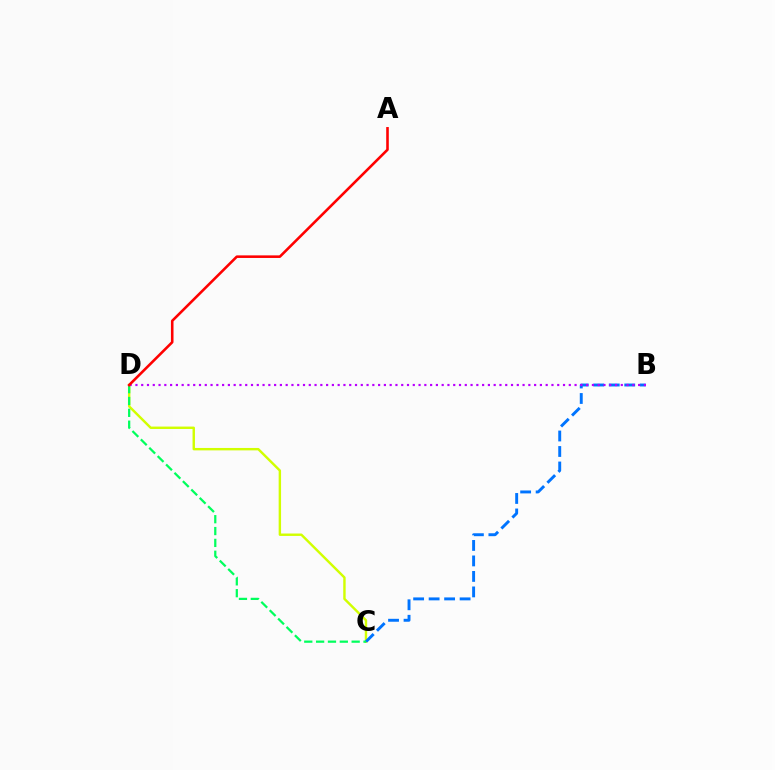{('C', 'D'): [{'color': '#d1ff00', 'line_style': 'solid', 'thickness': 1.74}, {'color': '#00ff5c', 'line_style': 'dashed', 'thickness': 1.61}], ('B', 'C'): [{'color': '#0074ff', 'line_style': 'dashed', 'thickness': 2.1}], ('B', 'D'): [{'color': '#b900ff', 'line_style': 'dotted', 'thickness': 1.57}], ('A', 'D'): [{'color': '#ff0000', 'line_style': 'solid', 'thickness': 1.86}]}